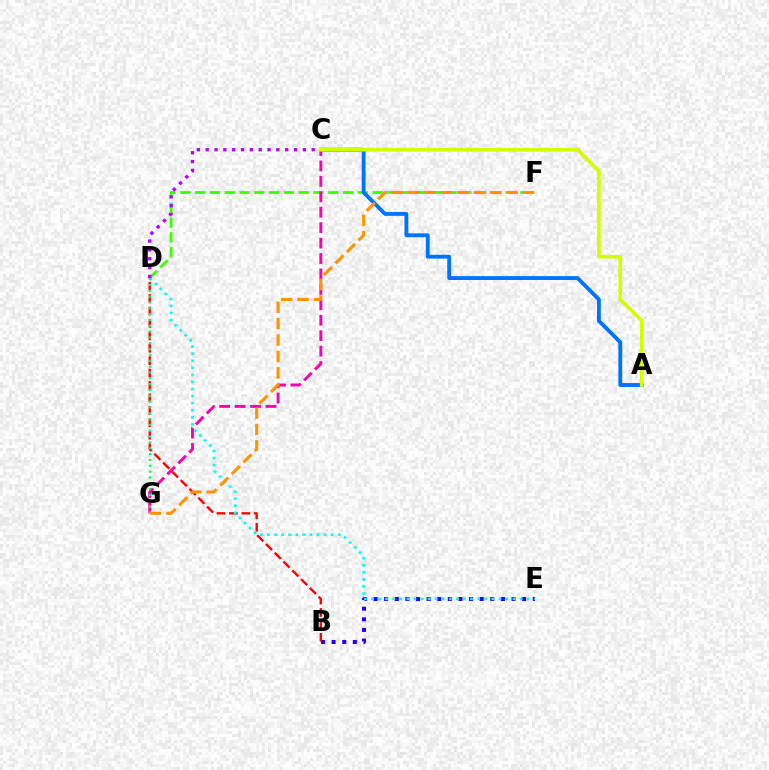{('B', 'D'): [{'color': '#ff0000', 'line_style': 'dashed', 'thickness': 1.69}], ('B', 'E'): [{'color': '#2500ff', 'line_style': 'dotted', 'thickness': 2.88}], ('D', 'F'): [{'color': '#3dff00', 'line_style': 'dashed', 'thickness': 2.01}], ('A', 'C'): [{'color': '#0074ff', 'line_style': 'solid', 'thickness': 2.78}, {'color': '#d1ff00', 'line_style': 'solid', 'thickness': 2.64}], ('D', 'E'): [{'color': '#00fff6', 'line_style': 'dotted', 'thickness': 1.92}], ('C', 'G'): [{'color': '#ff00ac', 'line_style': 'dashed', 'thickness': 2.1}], ('D', 'G'): [{'color': '#00ff5c', 'line_style': 'dotted', 'thickness': 1.59}], ('F', 'G'): [{'color': '#ff9400', 'line_style': 'dashed', 'thickness': 2.23}], ('C', 'D'): [{'color': '#b900ff', 'line_style': 'dotted', 'thickness': 2.4}]}